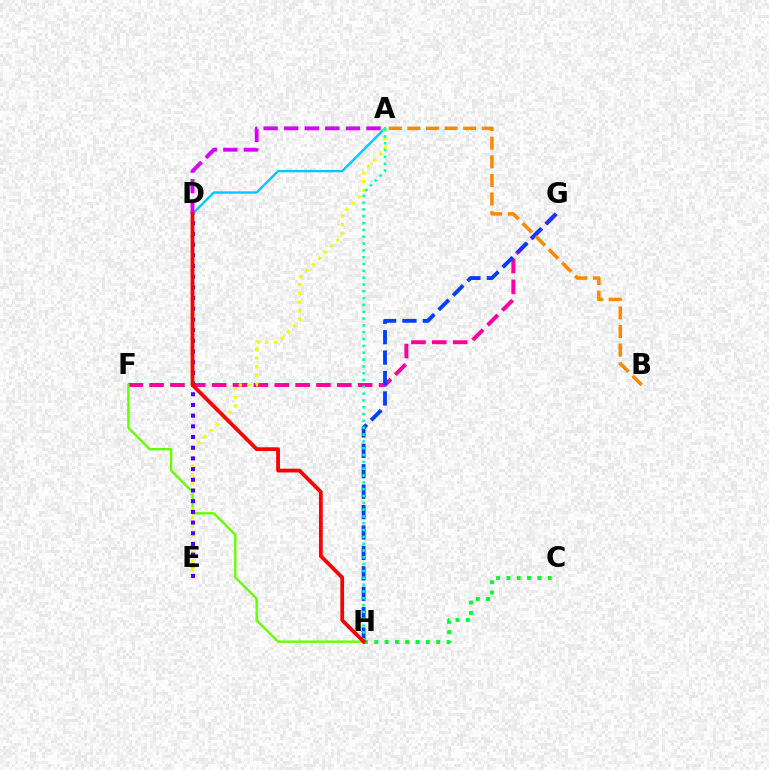{('A', 'D'): [{'color': '#00c7ff', 'line_style': 'solid', 'thickness': 1.69}, {'color': '#d600ff', 'line_style': 'dashed', 'thickness': 2.79}], ('C', 'H'): [{'color': '#00ff27', 'line_style': 'dotted', 'thickness': 2.8}], ('F', 'G'): [{'color': '#ff00a0', 'line_style': 'dashed', 'thickness': 2.83}], ('F', 'H'): [{'color': '#66ff00', 'line_style': 'solid', 'thickness': 1.69}], ('G', 'H'): [{'color': '#003fff', 'line_style': 'dashed', 'thickness': 2.77}], ('A', 'E'): [{'color': '#eeff00', 'line_style': 'dotted', 'thickness': 2.35}], ('A', 'H'): [{'color': '#00ffaf', 'line_style': 'dotted', 'thickness': 1.85}], ('D', 'E'): [{'color': '#4f00ff', 'line_style': 'dotted', 'thickness': 2.9}], ('D', 'H'): [{'color': '#ff0000', 'line_style': 'solid', 'thickness': 2.71}], ('A', 'B'): [{'color': '#ff8800', 'line_style': 'dashed', 'thickness': 2.53}]}